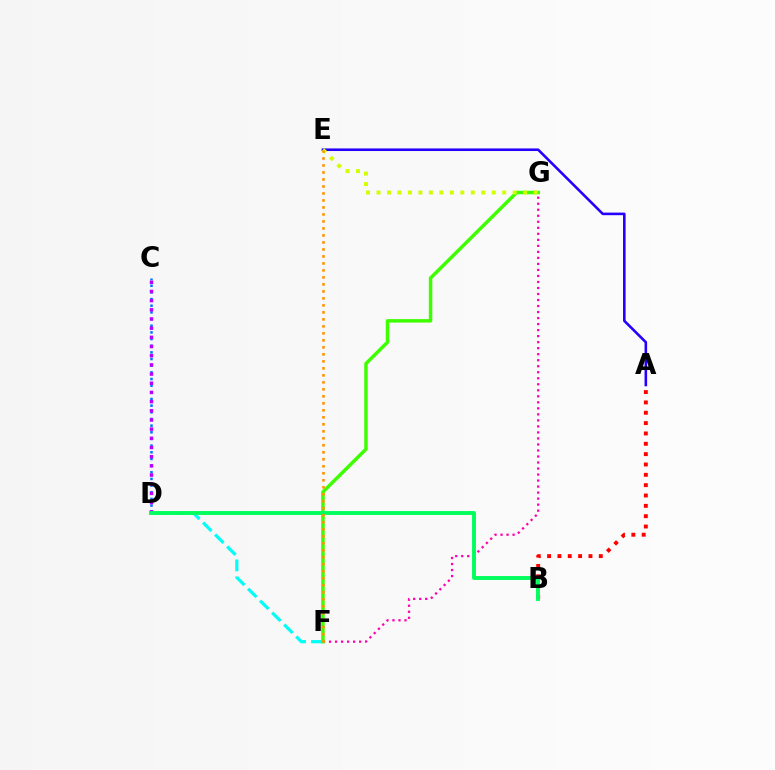{('C', 'D'): [{'color': '#0074ff', 'line_style': 'dotted', 'thickness': 1.81}, {'color': '#b900ff', 'line_style': 'dotted', 'thickness': 2.49}], ('D', 'F'): [{'color': '#00fff6', 'line_style': 'dashed', 'thickness': 2.3}], ('F', 'G'): [{'color': '#ff00ac', 'line_style': 'dotted', 'thickness': 1.64}, {'color': '#3dff00', 'line_style': 'solid', 'thickness': 2.49}], ('A', 'B'): [{'color': '#ff0000', 'line_style': 'dotted', 'thickness': 2.81}], ('A', 'E'): [{'color': '#2500ff', 'line_style': 'solid', 'thickness': 1.86}], ('B', 'D'): [{'color': '#00ff5c', 'line_style': 'solid', 'thickness': 2.8}], ('E', 'G'): [{'color': '#d1ff00', 'line_style': 'dotted', 'thickness': 2.85}], ('E', 'F'): [{'color': '#ff9400', 'line_style': 'dotted', 'thickness': 1.9}]}